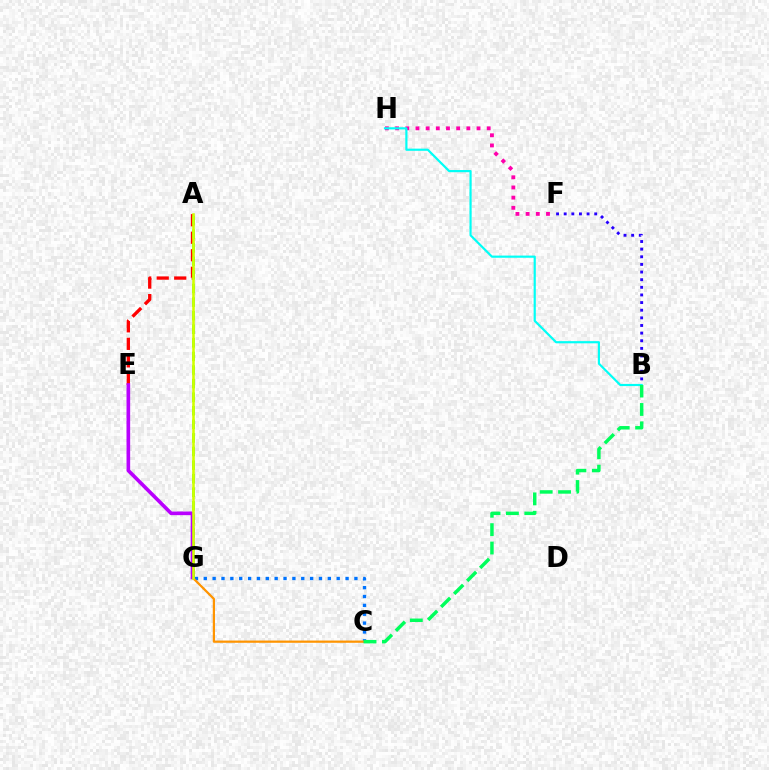{('F', 'H'): [{'color': '#ff00ac', 'line_style': 'dotted', 'thickness': 2.77}], ('A', 'E'): [{'color': '#ff0000', 'line_style': 'dashed', 'thickness': 2.38}], ('B', 'H'): [{'color': '#00fff6', 'line_style': 'solid', 'thickness': 1.57}], ('C', 'G'): [{'color': '#0074ff', 'line_style': 'dotted', 'thickness': 2.41}, {'color': '#ff9400', 'line_style': 'solid', 'thickness': 1.61}], ('B', 'F'): [{'color': '#2500ff', 'line_style': 'dotted', 'thickness': 2.07}], ('A', 'G'): [{'color': '#3dff00', 'line_style': 'dashed', 'thickness': 1.85}, {'color': '#d1ff00', 'line_style': 'solid', 'thickness': 1.85}], ('B', 'C'): [{'color': '#00ff5c', 'line_style': 'dashed', 'thickness': 2.5}], ('E', 'G'): [{'color': '#b900ff', 'line_style': 'solid', 'thickness': 2.62}]}